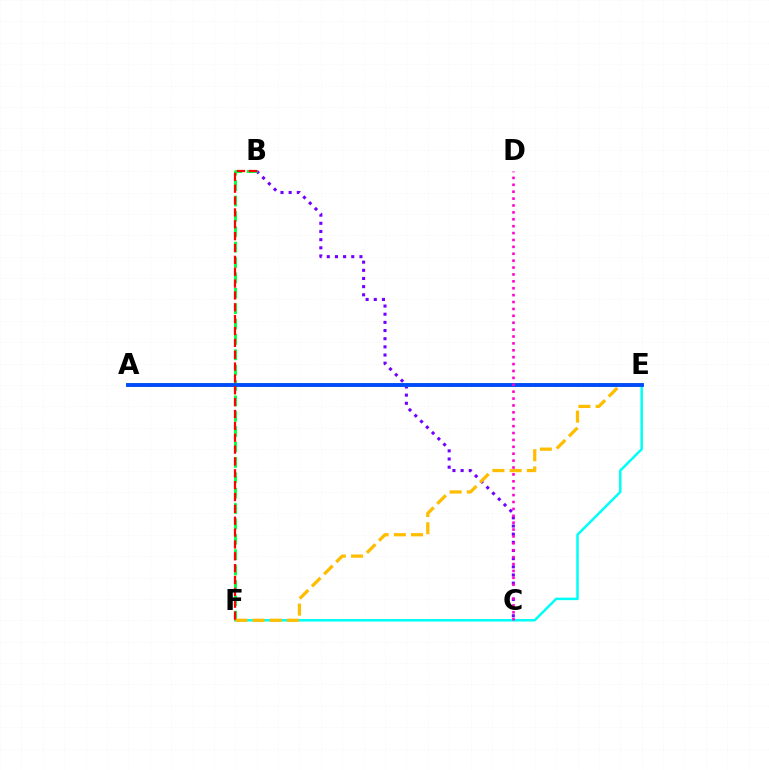{('B', 'C'): [{'color': '#7200ff', 'line_style': 'dotted', 'thickness': 2.22}], ('E', 'F'): [{'color': '#00fff6', 'line_style': 'solid', 'thickness': 1.81}, {'color': '#ffbd00', 'line_style': 'dashed', 'thickness': 2.34}], ('B', 'F'): [{'color': '#00ff39', 'line_style': 'dashed', 'thickness': 2.09}, {'color': '#ff0000', 'line_style': 'dashed', 'thickness': 1.61}], ('A', 'E'): [{'color': '#84ff00', 'line_style': 'solid', 'thickness': 2.75}, {'color': '#004bff', 'line_style': 'solid', 'thickness': 2.77}], ('C', 'D'): [{'color': '#ff00cf', 'line_style': 'dotted', 'thickness': 1.87}]}